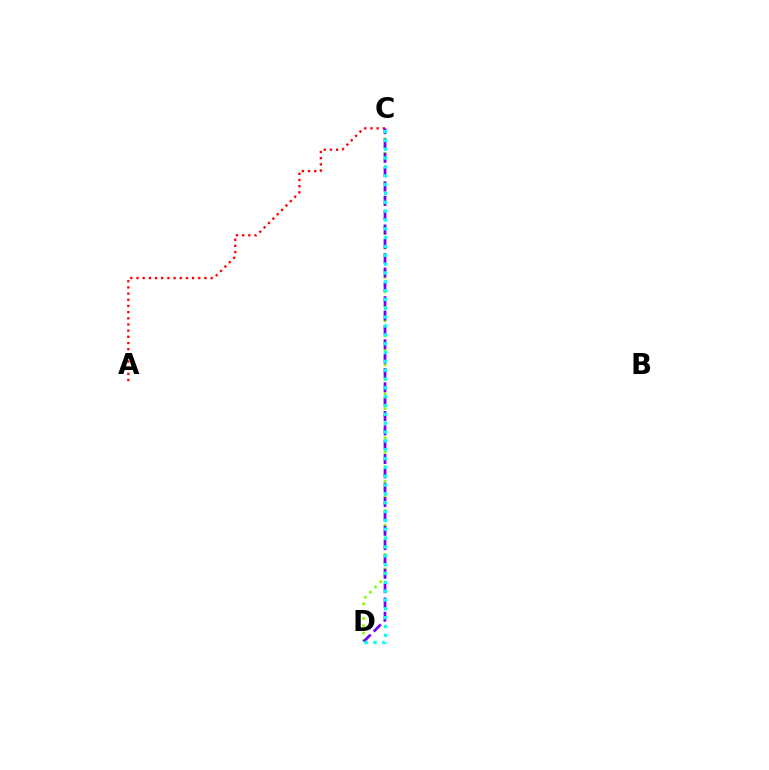{('A', 'C'): [{'color': '#ff0000', 'line_style': 'dotted', 'thickness': 1.68}], ('C', 'D'): [{'color': '#84ff00', 'line_style': 'dotted', 'thickness': 1.98}, {'color': '#7200ff', 'line_style': 'dashed', 'thickness': 1.95}, {'color': '#00fff6', 'line_style': 'dotted', 'thickness': 2.4}]}